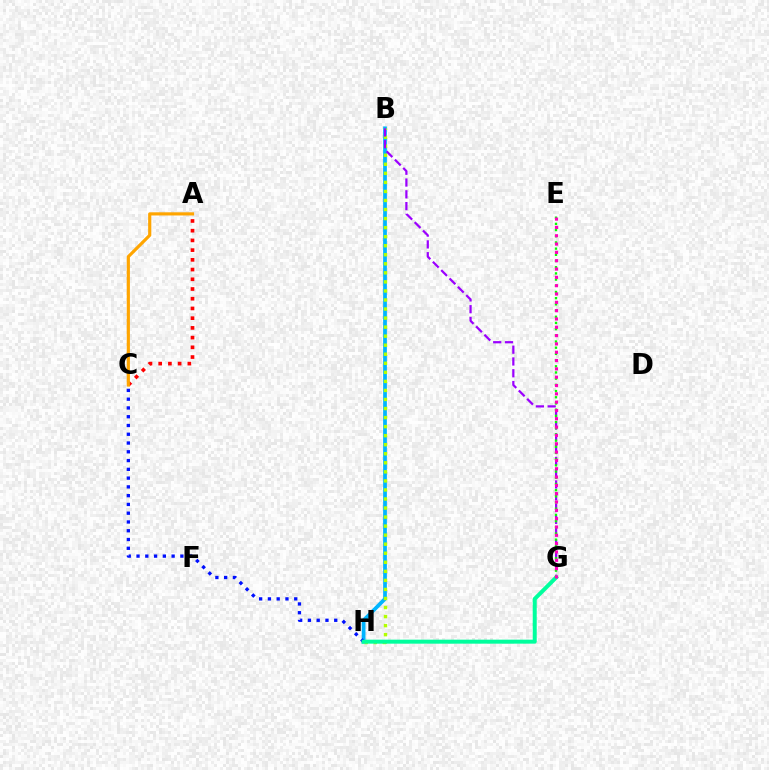{('B', 'H'): [{'color': '#00b5ff', 'line_style': 'solid', 'thickness': 2.69}, {'color': '#b3ff00', 'line_style': 'dotted', 'thickness': 2.46}], ('C', 'H'): [{'color': '#0010ff', 'line_style': 'dotted', 'thickness': 2.38}], ('B', 'G'): [{'color': '#9b00ff', 'line_style': 'dashed', 'thickness': 1.6}], ('A', 'C'): [{'color': '#ff0000', 'line_style': 'dotted', 'thickness': 2.64}, {'color': '#ffa500', 'line_style': 'solid', 'thickness': 2.28}], ('G', 'H'): [{'color': '#00ff9d', 'line_style': 'solid', 'thickness': 2.88}], ('E', 'G'): [{'color': '#08ff00', 'line_style': 'dotted', 'thickness': 1.68}, {'color': '#ff00bd', 'line_style': 'dotted', 'thickness': 2.26}]}